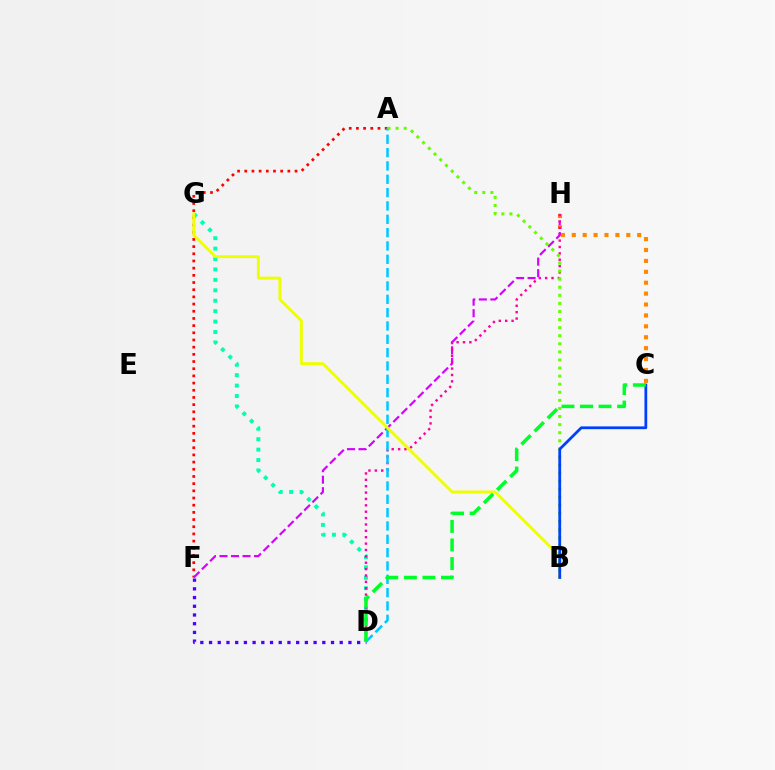{('A', 'F'): [{'color': '#ff0000', 'line_style': 'dotted', 'thickness': 1.95}], ('F', 'H'): [{'color': '#d600ff', 'line_style': 'dashed', 'thickness': 1.56}], ('C', 'H'): [{'color': '#ff8800', 'line_style': 'dotted', 'thickness': 2.96}], ('D', 'F'): [{'color': '#4f00ff', 'line_style': 'dotted', 'thickness': 2.37}], ('D', 'G'): [{'color': '#00ffaf', 'line_style': 'dotted', 'thickness': 2.83}], ('D', 'H'): [{'color': '#ff00a0', 'line_style': 'dotted', 'thickness': 1.73}], ('A', 'D'): [{'color': '#00c7ff', 'line_style': 'dashed', 'thickness': 1.81}], ('B', 'G'): [{'color': '#eeff00', 'line_style': 'solid', 'thickness': 2.06}], ('A', 'B'): [{'color': '#66ff00', 'line_style': 'dotted', 'thickness': 2.2}], ('B', 'C'): [{'color': '#003fff', 'line_style': 'solid', 'thickness': 2.0}], ('C', 'D'): [{'color': '#00ff27', 'line_style': 'dashed', 'thickness': 2.52}]}